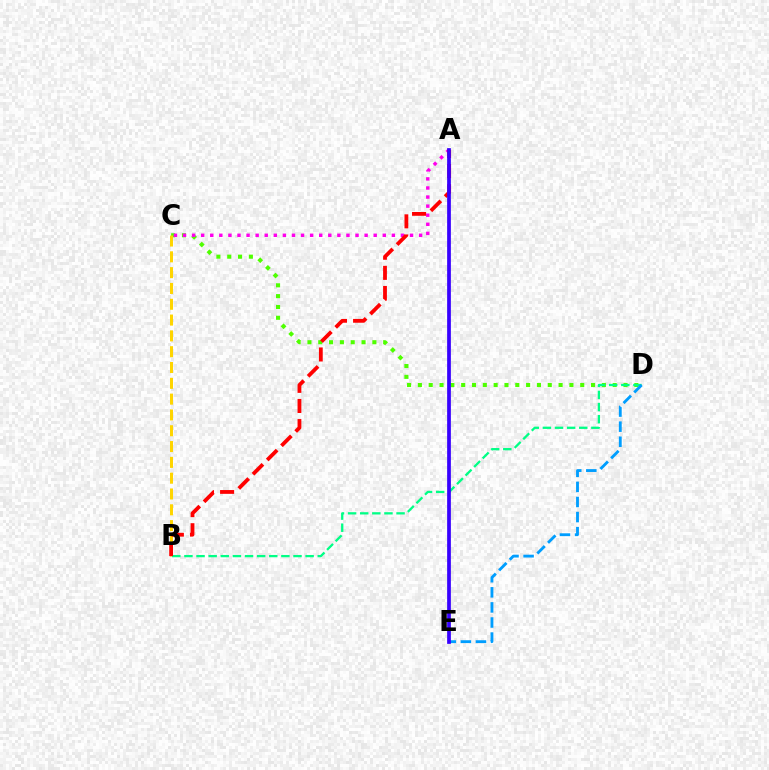{('C', 'D'): [{'color': '#4fff00', 'line_style': 'dotted', 'thickness': 2.94}], ('A', 'C'): [{'color': '#ff00ed', 'line_style': 'dotted', 'thickness': 2.47}], ('B', 'C'): [{'color': '#ffd500', 'line_style': 'dashed', 'thickness': 2.15}], ('B', 'D'): [{'color': '#00ff86', 'line_style': 'dashed', 'thickness': 1.65}], ('A', 'B'): [{'color': '#ff0000', 'line_style': 'dashed', 'thickness': 2.73}], ('D', 'E'): [{'color': '#009eff', 'line_style': 'dashed', 'thickness': 2.05}], ('A', 'E'): [{'color': '#3700ff', 'line_style': 'solid', 'thickness': 2.68}]}